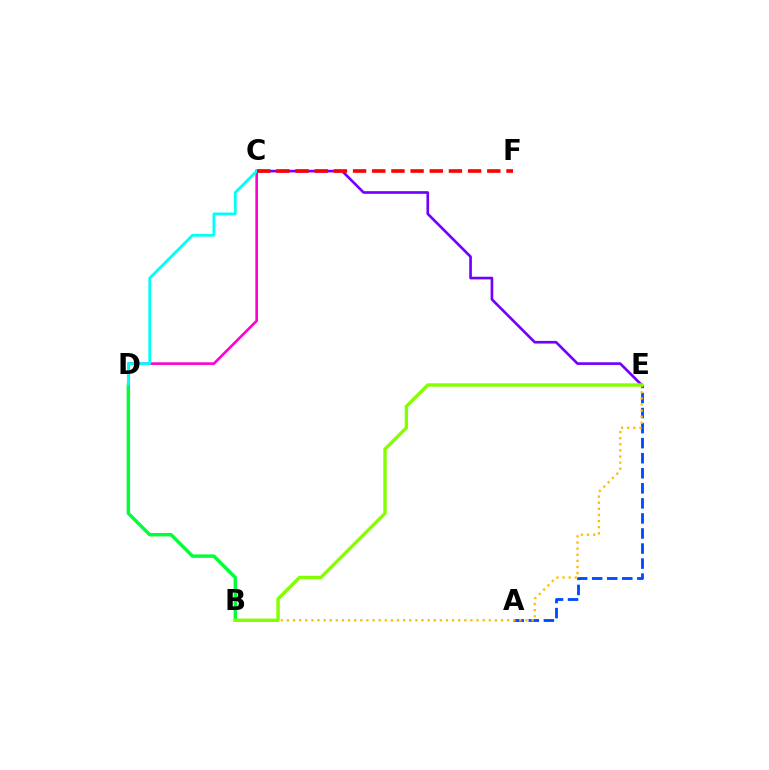{('B', 'D'): [{'color': '#00ff39', 'line_style': 'solid', 'thickness': 2.46}], ('C', 'D'): [{'color': '#ff00cf', 'line_style': 'solid', 'thickness': 1.89}, {'color': '#00fff6', 'line_style': 'solid', 'thickness': 1.97}], ('A', 'E'): [{'color': '#004bff', 'line_style': 'dashed', 'thickness': 2.05}], ('B', 'E'): [{'color': '#ffbd00', 'line_style': 'dotted', 'thickness': 1.66}, {'color': '#84ff00', 'line_style': 'solid', 'thickness': 2.44}], ('C', 'E'): [{'color': '#7200ff', 'line_style': 'solid', 'thickness': 1.92}], ('C', 'F'): [{'color': '#ff0000', 'line_style': 'dashed', 'thickness': 2.61}]}